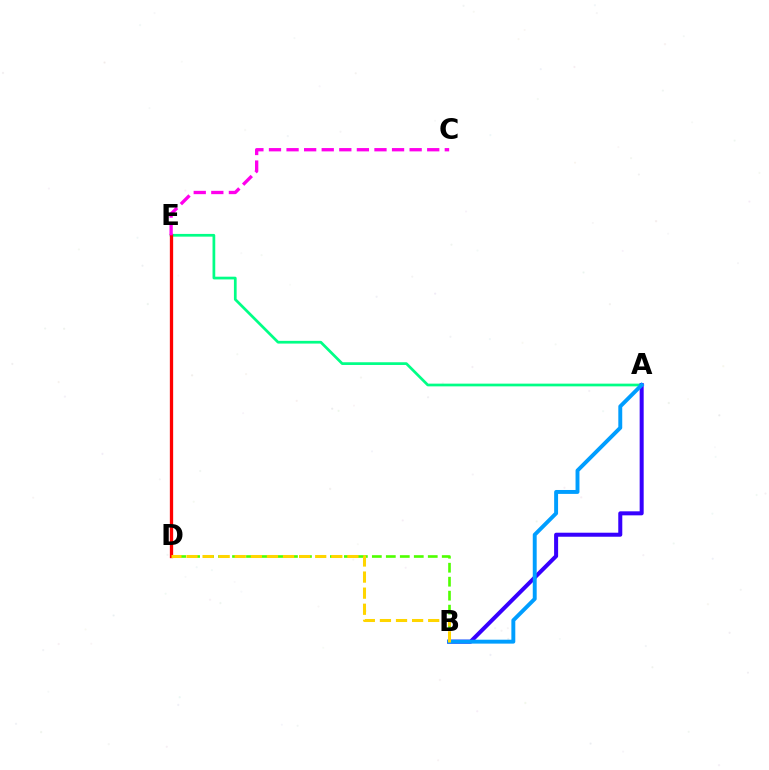{('A', 'E'): [{'color': '#00ff86', 'line_style': 'solid', 'thickness': 1.96}], ('B', 'D'): [{'color': '#4fff00', 'line_style': 'dashed', 'thickness': 1.9}, {'color': '#ffd500', 'line_style': 'dashed', 'thickness': 2.19}], ('A', 'B'): [{'color': '#3700ff', 'line_style': 'solid', 'thickness': 2.89}, {'color': '#009eff', 'line_style': 'solid', 'thickness': 2.82}], ('D', 'E'): [{'color': '#ff0000', 'line_style': 'solid', 'thickness': 2.37}], ('C', 'E'): [{'color': '#ff00ed', 'line_style': 'dashed', 'thickness': 2.39}]}